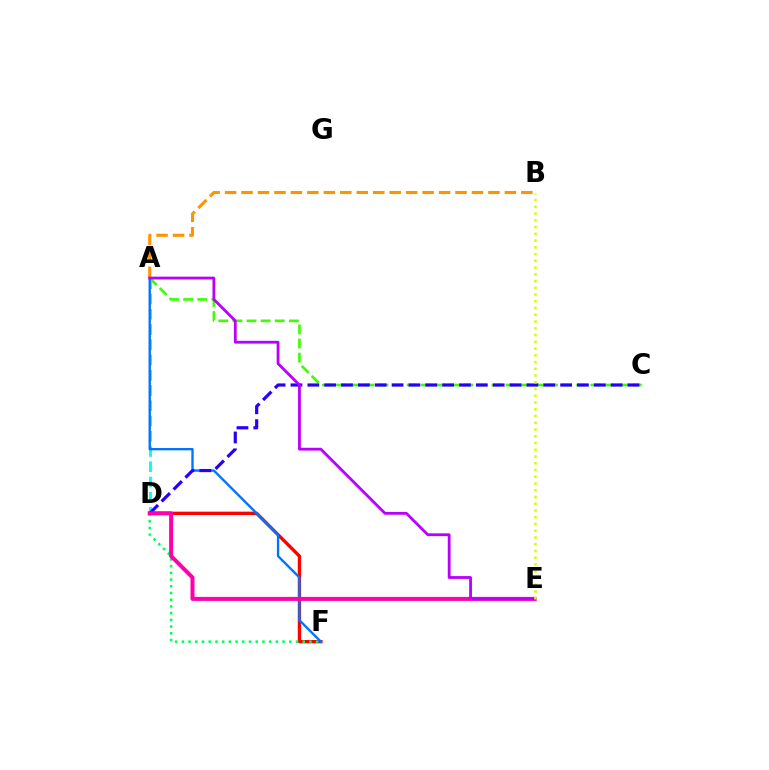{('D', 'F'): [{'color': '#ff0000', 'line_style': 'solid', 'thickness': 2.41}, {'color': '#00ff5c', 'line_style': 'dotted', 'thickness': 1.82}], ('A', 'C'): [{'color': '#3dff00', 'line_style': 'dashed', 'thickness': 1.92}], ('A', 'D'): [{'color': '#00fff6', 'line_style': 'dashed', 'thickness': 2.07}], ('A', 'F'): [{'color': '#0074ff', 'line_style': 'solid', 'thickness': 1.7}], ('C', 'D'): [{'color': '#2500ff', 'line_style': 'dashed', 'thickness': 2.29}], ('A', 'B'): [{'color': '#ff9400', 'line_style': 'dashed', 'thickness': 2.24}], ('D', 'E'): [{'color': '#ff00ac', 'line_style': 'solid', 'thickness': 2.89}], ('A', 'E'): [{'color': '#b900ff', 'line_style': 'solid', 'thickness': 2.02}], ('B', 'E'): [{'color': '#d1ff00', 'line_style': 'dotted', 'thickness': 1.83}]}